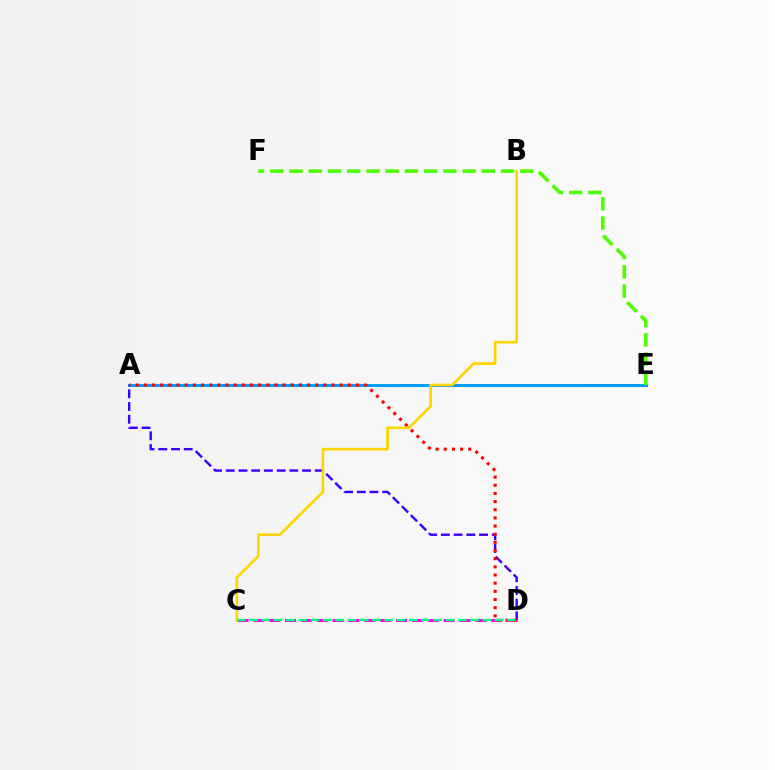{('A', 'E'): [{'color': '#009eff', 'line_style': 'solid', 'thickness': 2.17}], ('C', 'D'): [{'color': '#ff00ed', 'line_style': 'dashed', 'thickness': 2.15}, {'color': '#00ff86', 'line_style': 'dashed', 'thickness': 1.67}], ('A', 'D'): [{'color': '#3700ff', 'line_style': 'dashed', 'thickness': 1.73}, {'color': '#ff0000', 'line_style': 'dotted', 'thickness': 2.22}], ('B', 'C'): [{'color': '#ffd500', 'line_style': 'solid', 'thickness': 1.92}], ('E', 'F'): [{'color': '#4fff00', 'line_style': 'dashed', 'thickness': 2.61}]}